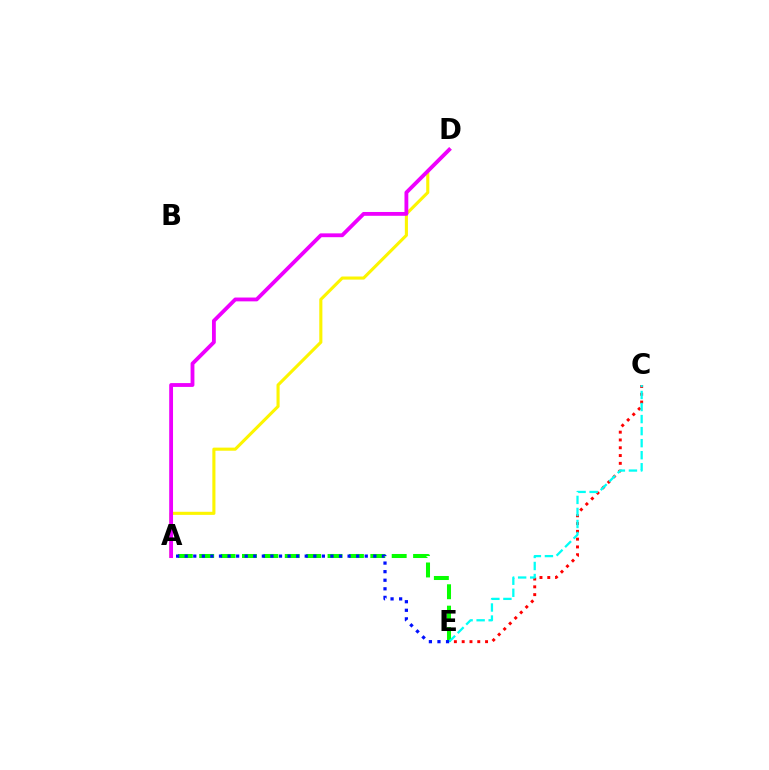{('A', 'D'): [{'color': '#fcf500', 'line_style': 'solid', 'thickness': 2.23}, {'color': '#ee00ff', 'line_style': 'solid', 'thickness': 2.76}], ('C', 'E'): [{'color': '#ff0000', 'line_style': 'dotted', 'thickness': 2.12}, {'color': '#00fff6', 'line_style': 'dashed', 'thickness': 1.64}], ('A', 'E'): [{'color': '#08ff00', 'line_style': 'dashed', 'thickness': 2.91}, {'color': '#0010ff', 'line_style': 'dotted', 'thickness': 2.33}]}